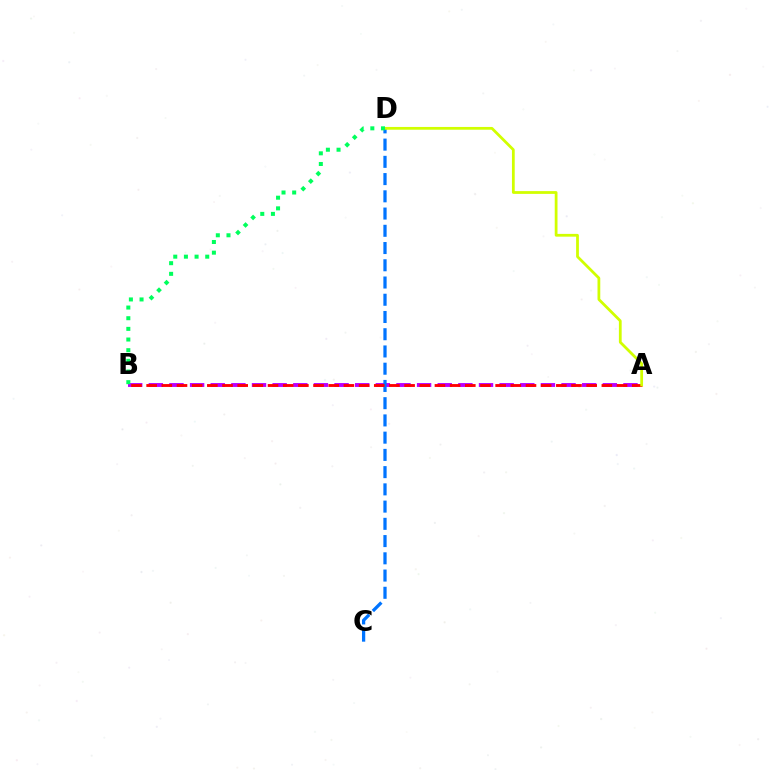{('A', 'B'): [{'color': '#b900ff', 'line_style': 'dashed', 'thickness': 2.8}, {'color': '#ff0000', 'line_style': 'dashed', 'thickness': 2.06}], ('C', 'D'): [{'color': '#0074ff', 'line_style': 'dashed', 'thickness': 2.34}], ('A', 'D'): [{'color': '#d1ff00', 'line_style': 'solid', 'thickness': 2.0}], ('B', 'D'): [{'color': '#00ff5c', 'line_style': 'dotted', 'thickness': 2.9}]}